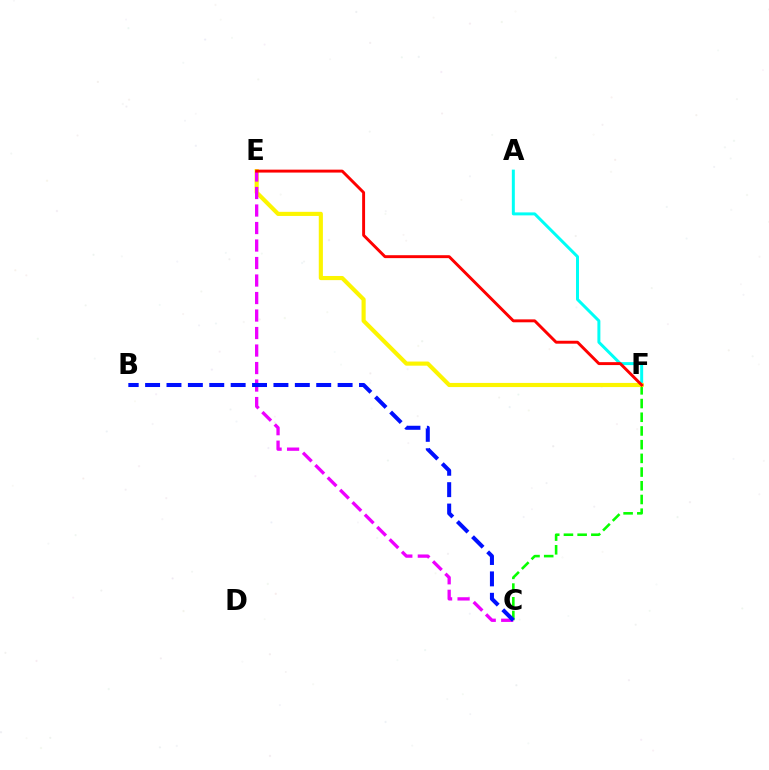{('C', 'F'): [{'color': '#08ff00', 'line_style': 'dashed', 'thickness': 1.86}], ('A', 'F'): [{'color': '#00fff6', 'line_style': 'solid', 'thickness': 2.15}], ('E', 'F'): [{'color': '#fcf500', 'line_style': 'solid', 'thickness': 2.98}, {'color': '#ff0000', 'line_style': 'solid', 'thickness': 2.11}], ('C', 'E'): [{'color': '#ee00ff', 'line_style': 'dashed', 'thickness': 2.38}], ('B', 'C'): [{'color': '#0010ff', 'line_style': 'dashed', 'thickness': 2.91}]}